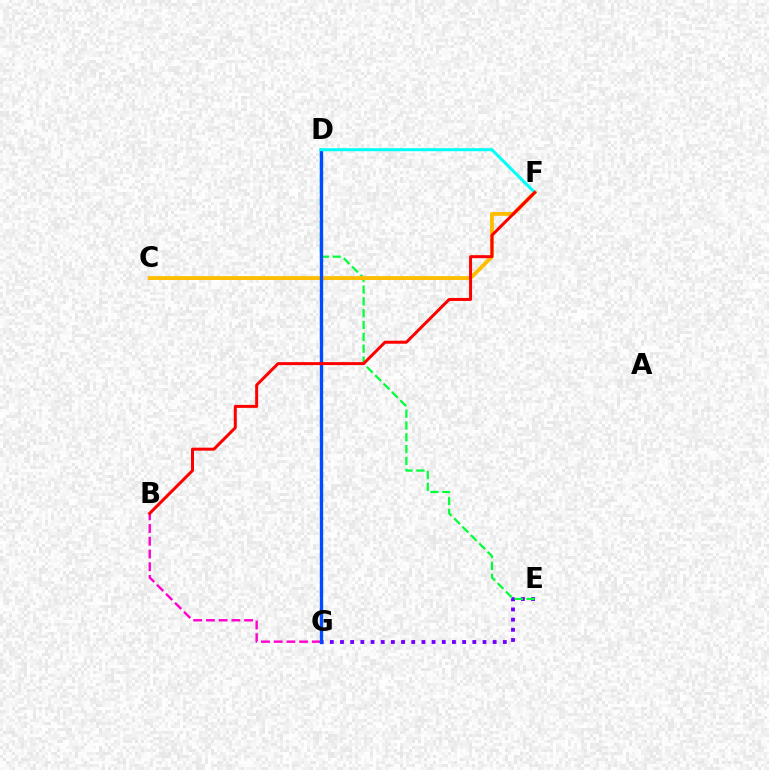{('E', 'G'): [{'color': '#7200ff', 'line_style': 'dotted', 'thickness': 2.77}], ('B', 'G'): [{'color': '#ff00cf', 'line_style': 'dashed', 'thickness': 1.73}], ('D', 'E'): [{'color': '#00ff39', 'line_style': 'dashed', 'thickness': 1.61}], ('C', 'F'): [{'color': '#ffbd00', 'line_style': 'solid', 'thickness': 2.78}], ('D', 'G'): [{'color': '#84ff00', 'line_style': 'solid', 'thickness': 2.03}, {'color': '#004bff', 'line_style': 'solid', 'thickness': 2.41}], ('D', 'F'): [{'color': '#00fff6', 'line_style': 'solid', 'thickness': 2.16}], ('B', 'F'): [{'color': '#ff0000', 'line_style': 'solid', 'thickness': 2.16}]}